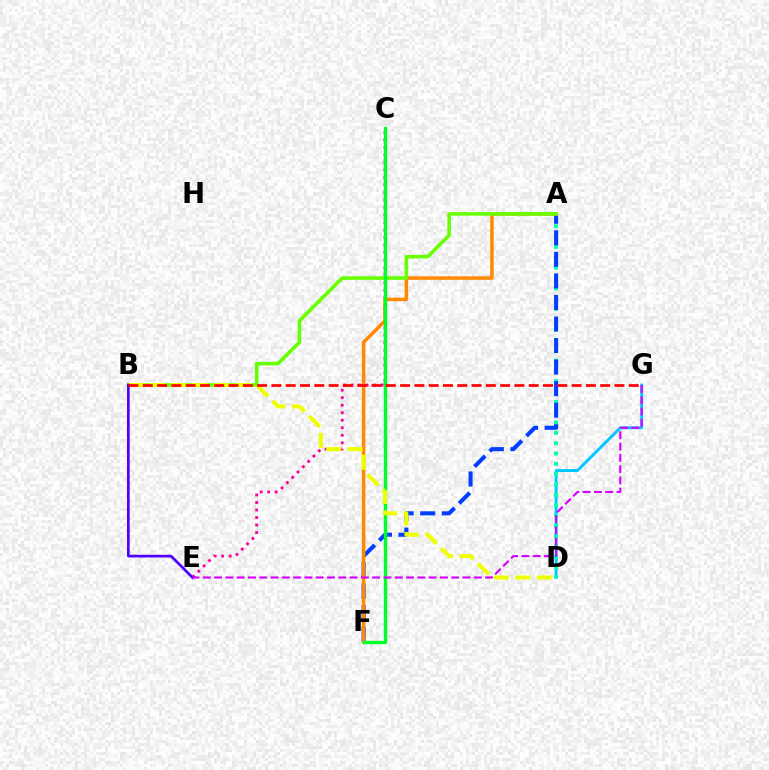{('D', 'G'): [{'color': '#00c7ff', 'line_style': 'solid', 'thickness': 2.07}], ('C', 'E'): [{'color': '#ff00a0', 'line_style': 'dotted', 'thickness': 2.04}], ('A', 'D'): [{'color': '#00ffaf', 'line_style': 'dotted', 'thickness': 2.81}], ('A', 'F'): [{'color': '#003fff', 'line_style': 'dashed', 'thickness': 2.93}, {'color': '#ff8800', 'line_style': 'solid', 'thickness': 2.52}], ('A', 'B'): [{'color': '#66ff00', 'line_style': 'solid', 'thickness': 2.55}], ('C', 'F'): [{'color': '#00ff27', 'line_style': 'solid', 'thickness': 2.45}], ('B', 'D'): [{'color': '#eeff00', 'line_style': 'dashed', 'thickness': 2.93}], ('B', 'E'): [{'color': '#4f00ff', 'line_style': 'solid', 'thickness': 1.95}], ('E', 'G'): [{'color': '#d600ff', 'line_style': 'dashed', 'thickness': 1.53}], ('B', 'G'): [{'color': '#ff0000', 'line_style': 'dashed', 'thickness': 1.94}]}